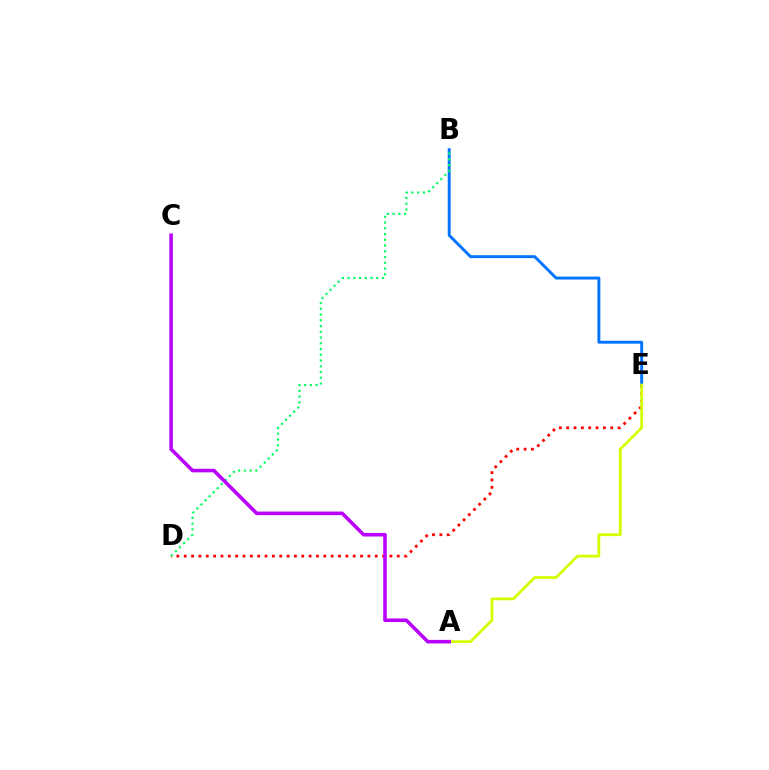{('B', 'E'): [{'color': '#0074ff', 'line_style': 'solid', 'thickness': 2.1}], ('D', 'E'): [{'color': '#ff0000', 'line_style': 'dotted', 'thickness': 2.0}], ('B', 'D'): [{'color': '#00ff5c', 'line_style': 'dotted', 'thickness': 1.56}], ('A', 'E'): [{'color': '#d1ff00', 'line_style': 'solid', 'thickness': 2.0}], ('A', 'C'): [{'color': '#b900ff', 'line_style': 'solid', 'thickness': 2.56}]}